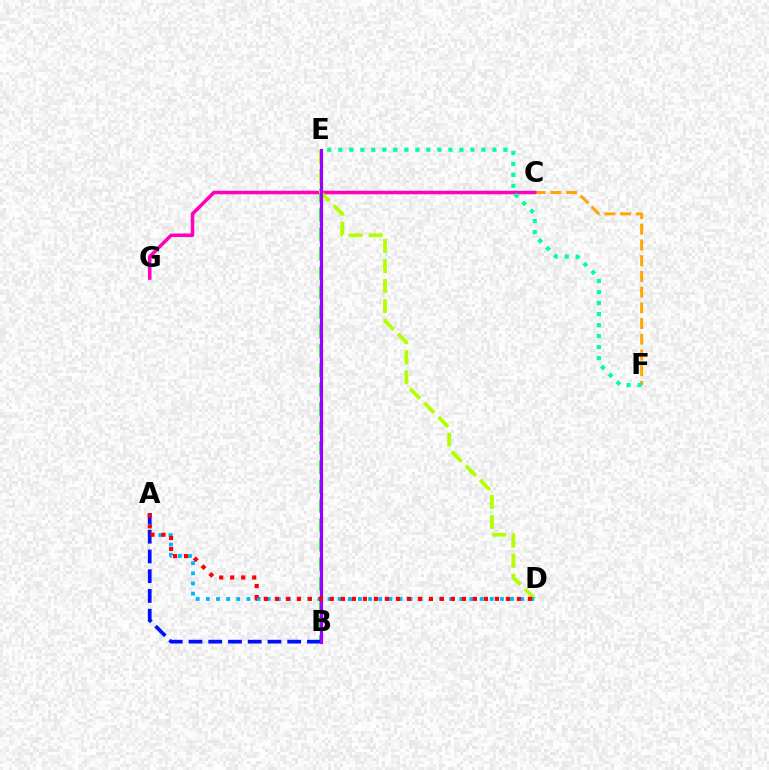{('B', 'E'): [{'color': '#08ff00', 'line_style': 'dashed', 'thickness': 2.64}, {'color': '#9b00ff', 'line_style': 'solid', 'thickness': 2.3}], ('C', 'F'): [{'color': '#ffa500', 'line_style': 'dashed', 'thickness': 2.13}], ('C', 'G'): [{'color': '#ff00bd', 'line_style': 'solid', 'thickness': 2.55}], ('E', 'F'): [{'color': '#00ff9d', 'line_style': 'dotted', 'thickness': 2.99}], ('D', 'E'): [{'color': '#b3ff00', 'line_style': 'dashed', 'thickness': 2.72}], ('A', 'D'): [{'color': '#00b5ff', 'line_style': 'dotted', 'thickness': 2.75}, {'color': '#ff0000', 'line_style': 'dotted', 'thickness': 2.99}], ('A', 'B'): [{'color': '#0010ff', 'line_style': 'dashed', 'thickness': 2.68}]}